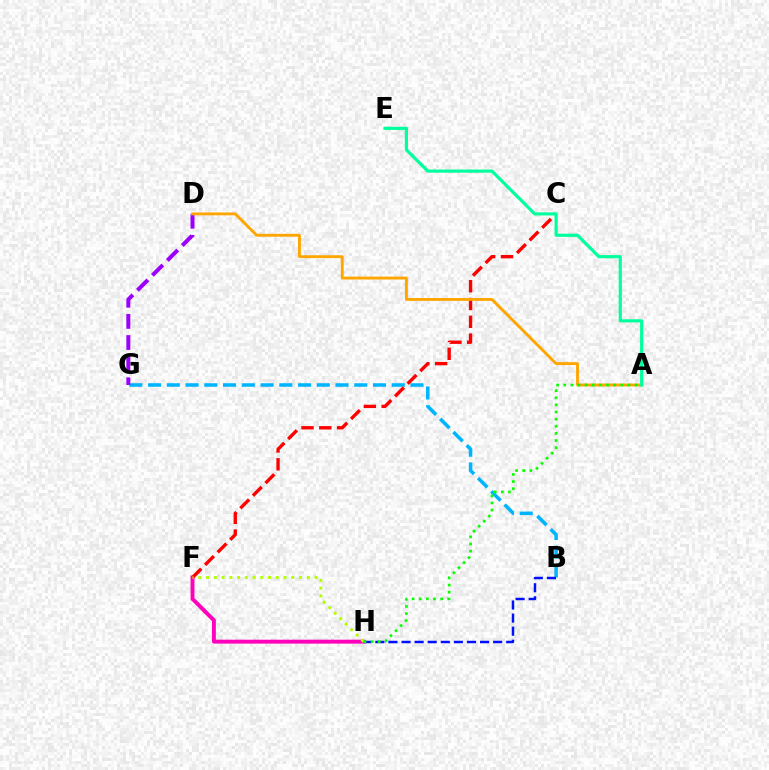{('B', 'G'): [{'color': '#00b5ff', 'line_style': 'dashed', 'thickness': 2.55}], ('F', 'H'): [{'color': '#ff00bd', 'line_style': 'solid', 'thickness': 2.82}, {'color': '#b3ff00', 'line_style': 'dotted', 'thickness': 2.11}], ('D', 'G'): [{'color': '#9b00ff', 'line_style': 'dashed', 'thickness': 2.87}], ('C', 'F'): [{'color': '#ff0000', 'line_style': 'dashed', 'thickness': 2.42}], ('B', 'H'): [{'color': '#0010ff', 'line_style': 'dashed', 'thickness': 1.78}], ('A', 'D'): [{'color': '#ffa500', 'line_style': 'solid', 'thickness': 2.06}], ('A', 'E'): [{'color': '#00ff9d', 'line_style': 'solid', 'thickness': 2.28}], ('A', 'H'): [{'color': '#08ff00', 'line_style': 'dotted', 'thickness': 1.94}]}